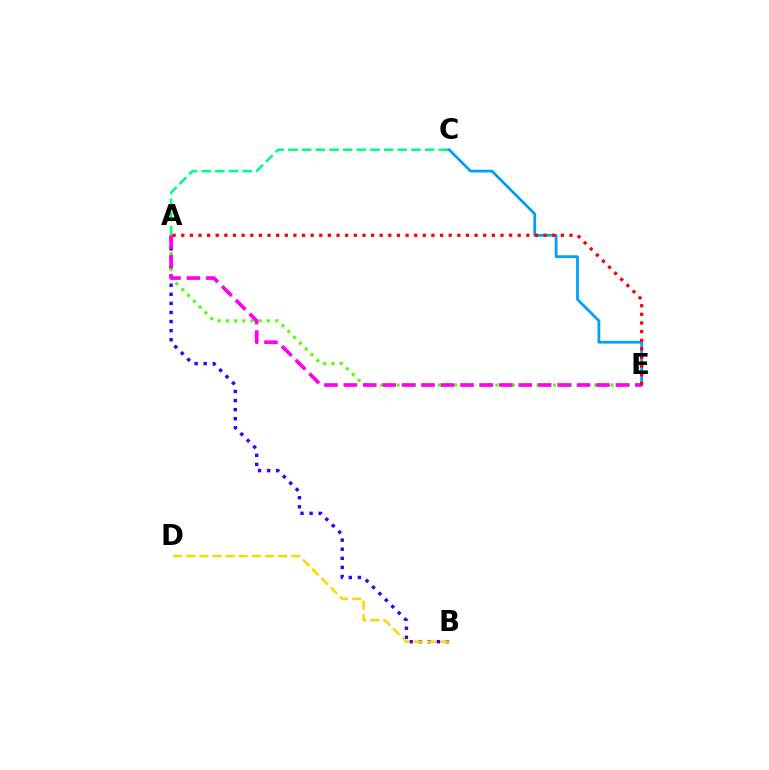{('A', 'B'): [{'color': '#3700ff', 'line_style': 'dotted', 'thickness': 2.47}], ('B', 'D'): [{'color': '#ffd500', 'line_style': 'dashed', 'thickness': 1.78}], ('A', 'C'): [{'color': '#00ff86', 'line_style': 'dashed', 'thickness': 1.86}], ('A', 'E'): [{'color': '#4fff00', 'line_style': 'dotted', 'thickness': 2.23}, {'color': '#ff00ed', 'line_style': 'dashed', 'thickness': 2.64}, {'color': '#ff0000', 'line_style': 'dotted', 'thickness': 2.34}], ('C', 'E'): [{'color': '#009eff', 'line_style': 'solid', 'thickness': 1.99}]}